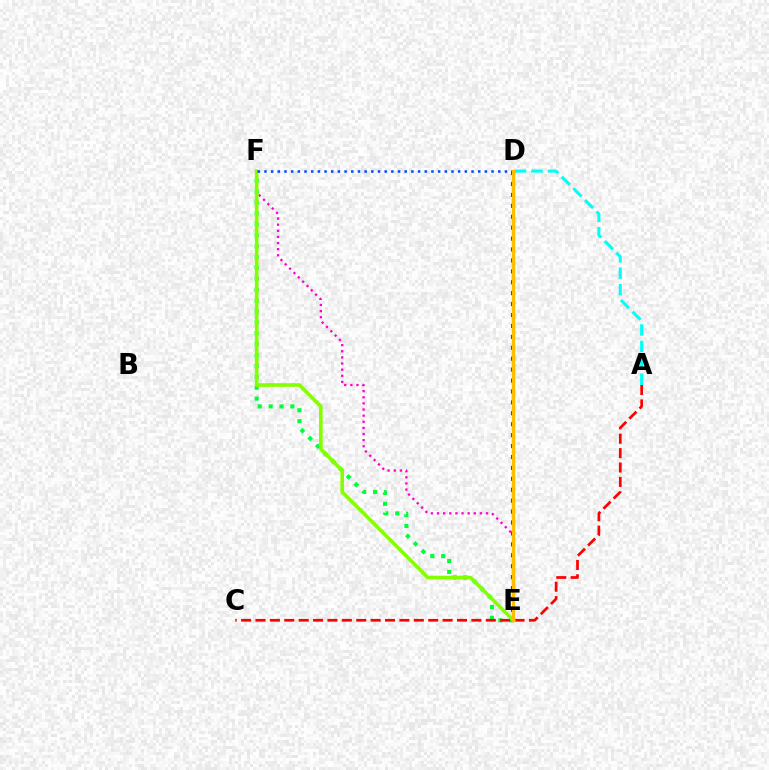{('D', 'E'): [{'color': '#7200ff', 'line_style': 'dotted', 'thickness': 2.97}, {'color': '#ffbd00', 'line_style': 'solid', 'thickness': 2.4}], ('A', 'D'): [{'color': '#00fff6', 'line_style': 'dashed', 'thickness': 2.23}], ('E', 'F'): [{'color': '#00ff39', 'line_style': 'dotted', 'thickness': 2.96}, {'color': '#ff00cf', 'line_style': 'dotted', 'thickness': 1.66}, {'color': '#84ff00', 'line_style': 'solid', 'thickness': 2.6}], ('A', 'C'): [{'color': '#ff0000', 'line_style': 'dashed', 'thickness': 1.96}], ('D', 'F'): [{'color': '#004bff', 'line_style': 'dotted', 'thickness': 1.81}]}